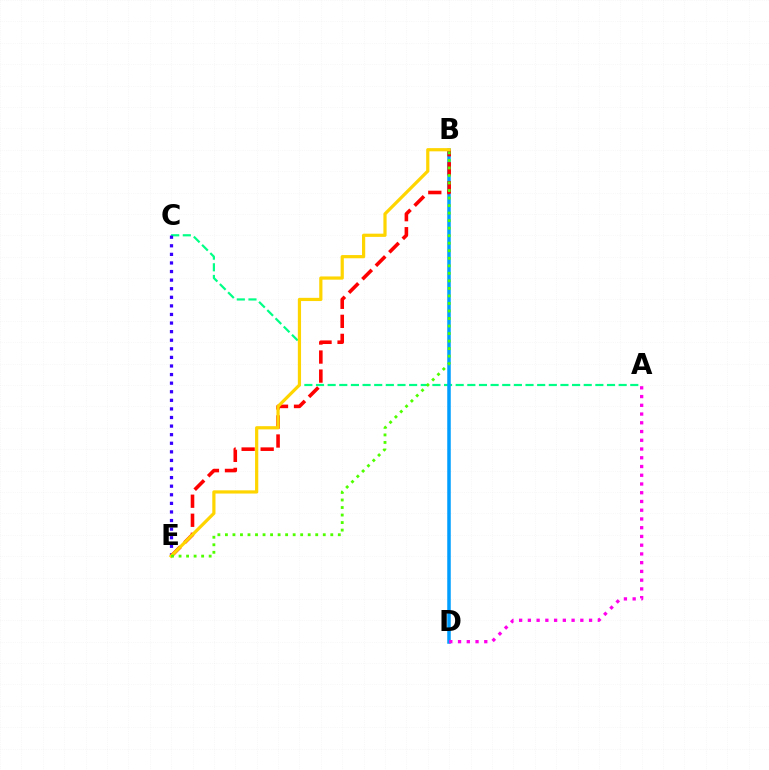{('A', 'C'): [{'color': '#00ff86', 'line_style': 'dashed', 'thickness': 1.58}], ('B', 'D'): [{'color': '#009eff', 'line_style': 'solid', 'thickness': 2.53}], ('C', 'E'): [{'color': '#3700ff', 'line_style': 'dotted', 'thickness': 2.33}], ('B', 'E'): [{'color': '#ff0000', 'line_style': 'dashed', 'thickness': 2.59}, {'color': '#ffd500', 'line_style': 'solid', 'thickness': 2.31}, {'color': '#4fff00', 'line_style': 'dotted', 'thickness': 2.05}], ('A', 'D'): [{'color': '#ff00ed', 'line_style': 'dotted', 'thickness': 2.38}]}